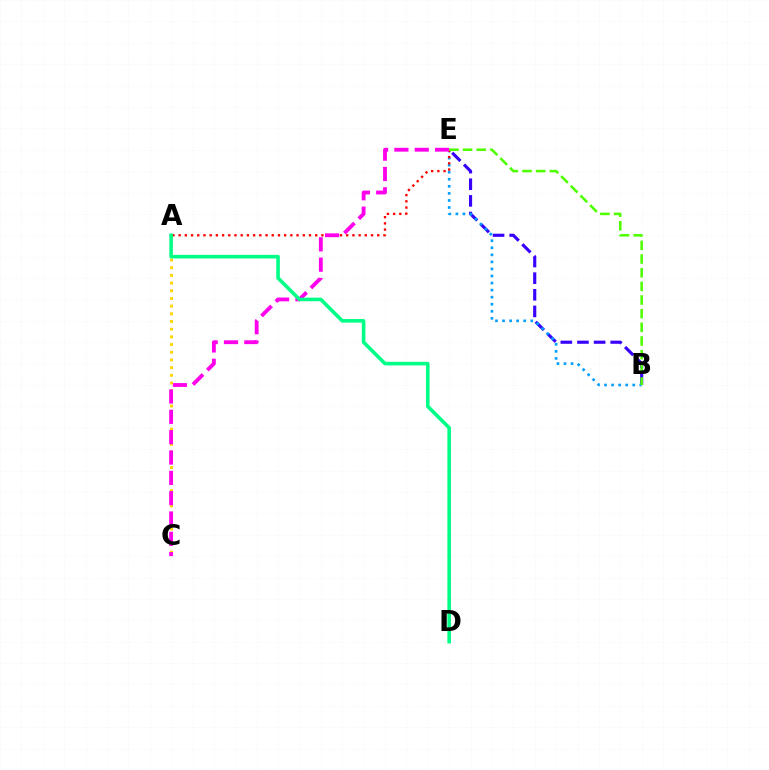{('A', 'C'): [{'color': '#ffd500', 'line_style': 'dotted', 'thickness': 2.09}], ('B', 'E'): [{'color': '#3700ff', 'line_style': 'dashed', 'thickness': 2.26}, {'color': '#009eff', 'line_style': 'dotted', 'thickness': 1.92}, {'color': '#4fff00', 'line_style': 'dashed', 'thickness': 1.86}], ('A', 'E'): [{'color': '#ff0000', 'line_style': 'dotted', 'thickness': 1.69}], ('C', 'E'): [{'color': '#ff00ed', 'line_style': 'dashed', 'thickness': 2.76}], ('A', 'D'): [{'color': '#00ff86', 'line_style': 'solid', 'thickness': 2.57}]}